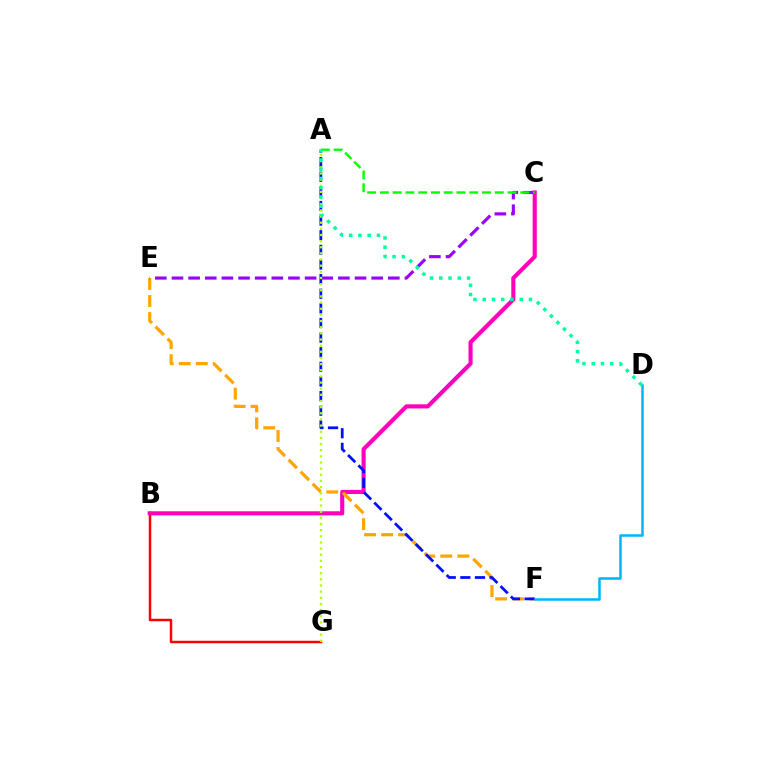{('B', 'G'): [{'color': '#ff0000', 'line_style': 'solid', 'thickness': 1.79}], ('B', 'C'): [{'color': '#ff00bd', 'line_style': 'solid', 'thickness': 2.96}], ('E', 'F'): [{'color': '#ffa500', 'line_style': 'dashed', 'thickness': 2.31}], ('A', 'F'): [{'color': '#0010ff', 'line_style': 'dashed', 'thickness': 1.99}], ('D', 'F'): [{'color': '#00b5ff', 'line_style': 'solid', 'thickness': 1.81}], ('C', 'E'): [{'color': '#9b00ff', 'line_style': 'dashed', 'thickness': 2.26}], ('A', 'C'): [{'color': '#08ff00', 'line_style': 'dashed', 'thickness': 1.73}], ('A', 'G'): [{'color': '#b3ff00', 'line_style': 'dotted', 'thickness': 1.67}], ('A', 'D'): [{'color': '#00ff9d', 'line_style': 'dotted', 'thickness': 2.52}]}